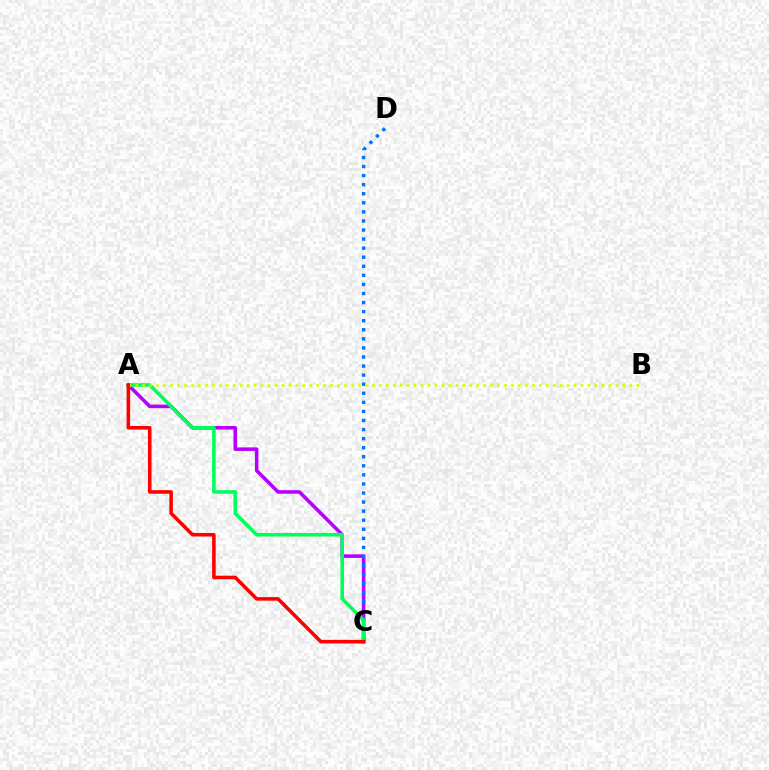{('A', 'C'): [{'color': '#b900ff', 'line_style': 'solid', 'thickness': 2.56}, {'color': '#00ff5c', 'line_style': 'solid', 'thickness': 2.58}, {'color': '#ff0000', 'line_style': 'solid', 'thickness': 2.57}], ('C', 'D'): [{'color': '#0074ff', 'line_style': 'dotted', 'thickness': 2.46}], ('A', 'B'): [{'color': '#d1ff00', 'line_style': 'dotted', 'thickness': 1.89}]}